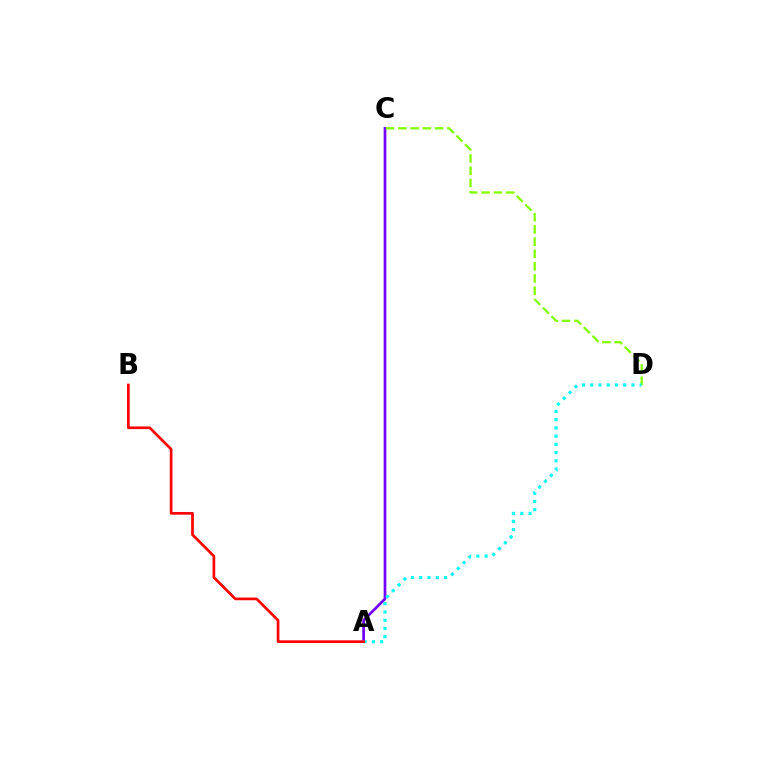{('A', 'C'): [{'color': '#7200ff', 'line_style': 'solid', 'thickness': 1.94}], ('C', 'D'): [{'color': '#84ff00', 'line_style': 'dashed', 'thickness': 1.67}], ('A', 'D'): [{'color': '#00fff6', 'line_style': 'dotted', 'thickness': 2.24}], ('A', 'B'): [{'color': '#ff0000', 'line_style': 'solid', 'thickness': 1.94}]}